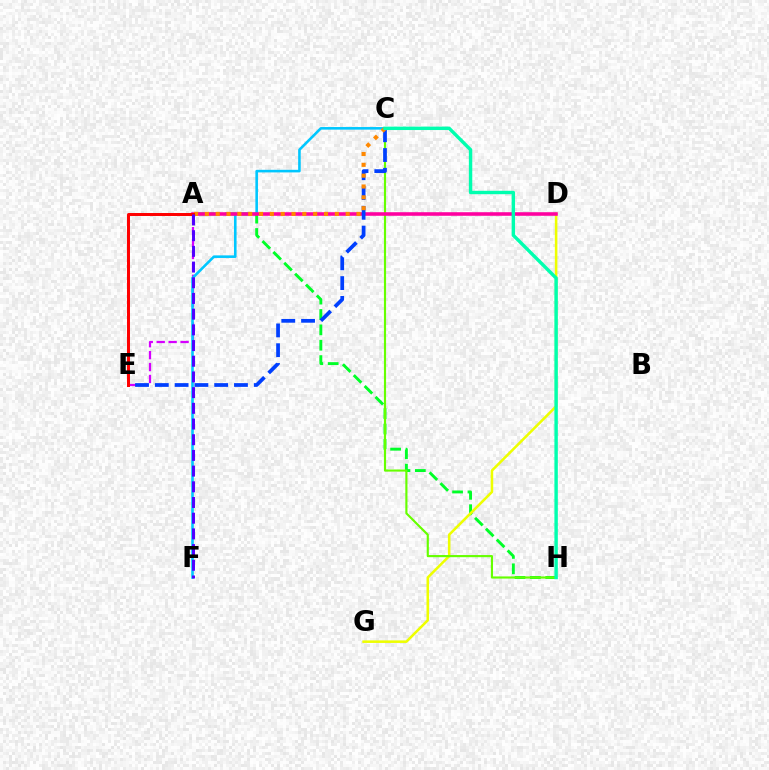{('A', 'E'): [{'color': '#d600ff', 'line_style': 'dashed', 'thickness': 1.62}, {'color': '#ff0000', 'line_style': 'solid', 'thickness': 2.15}], ('A', 'H'): [{'color': '#00ff27', 'line_style': 'dashed', 'thickness': 2.09}], ('D', 'G'): [{'color': '#eeff00', 'line_style': 'solid', 'thickness': 1.84}], ('C', 'H'): [{'color': '#66ff00', 'line_style': 'solid', 'thickness': 1.55}, {'color': '#00ffaf', 'line_style': 'solid', 'thickness': 2.45}], ('C', 'F'): [{'color': '#00c7ff', 'line_style': 'solid', 'thickness': 1.86}], ('A', 'D'): [{'color': '#ff00a0', 'line_style': 'solid', 'thickness': 2.57}], ('C', 'E'): [{'color': '#003fff', 'line_style': 'dashed', 'thickness': 2.69}], ('A', 'C'): [{'color': '#ff8800', 'line_style': 'dotted', 'thickness': 2.94}], ('A', 'F'): [{'color': '#4f00ff', 'line_style': 'dashed', 'thickness': 2.13}]}